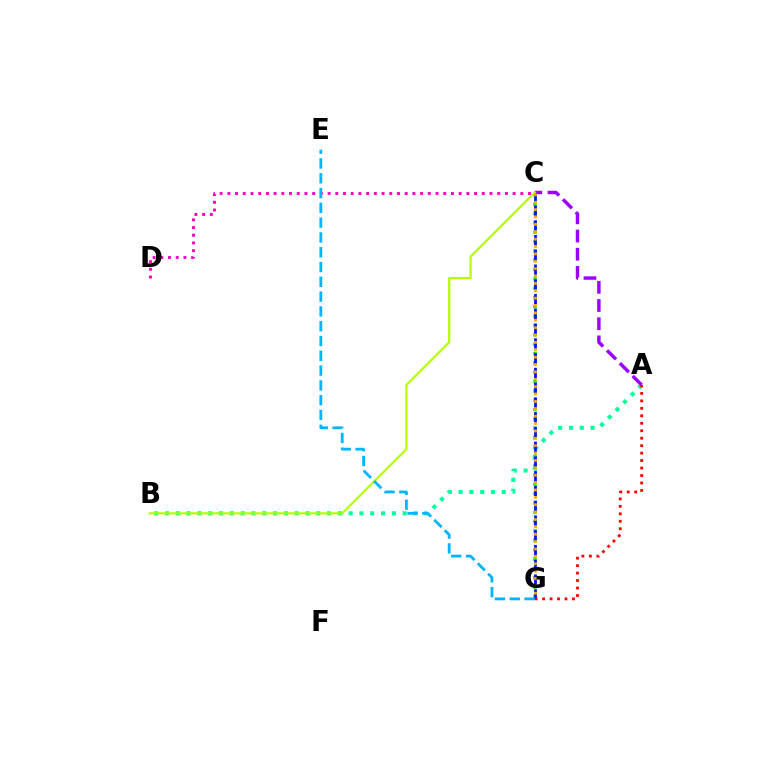{('C', 'G'): [{'color': '#08ff00', 'line_style': 'dotted', 'thickness': 2.54}, {'color': '#0010ff', 'line_style': 'dashed', 'thickness': 2.0}, {'color': '#ffa500', 'line_style': 'dotted', 'thickness': 2.0}], ('A', 'B'): [{'color': '#00ff9d', 'line_style': 'dotted', 'thickness': 2.93}], ('A', 'C'): [{'color': '#9b00ff', 'line_style': 'dashed', 'thickness': 2.47}], ('C', 'D'): [{'color': '#ff00bd', 'line_style': 'dotted', 'thickness': 2.09}], ('B', 'C'): [{'color': '#b3ff00', 'line_style': 'solid', 'thickness': 1.56}], ('A', 'G'): [{'color': '#ff0000', 'line_style': 'dotted', 'thickness': 2.03}], ('E', 'G'): [{'color': '#00b5ff', 'line_style': 'dashed', 'thickness': 2.01}]}